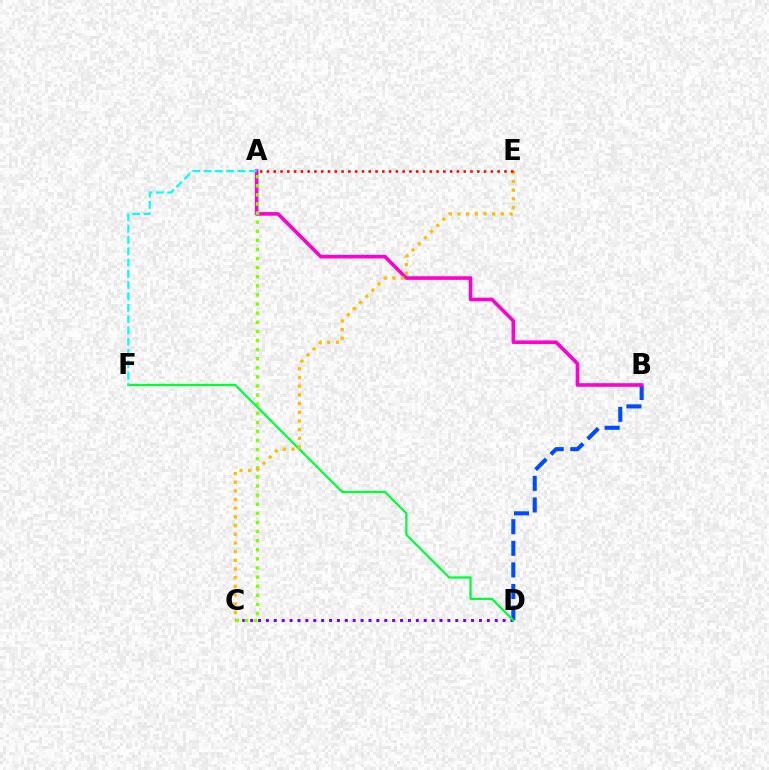{('B', 'D'): [{'color': '#004bff', 'line_style': 'dashed', 'thickness': 2.93}], ('A', 'B'): [{'color': '#ff00cf', 'line_style': 'solid', 'thickness': 2.61}], ('C', 'D'): [{'color': '#7200ff', 'line_style': 'dotted', 'thickness': 2.14}], ('A', 'C'): [{'color': '#84ff00', 'line_style': 'dotted', 'thickness': 2.47}], ('D', 'F'): [{'color': '#00ff39', 'line_style': 'solid', 'thickness': 1.62}], ('A', 'F'): [{'color': '#00fff6', 'line_style': 'dashed', 'thickness': 1.53}], ('C', 'E'): [{'color': '#ffbd00', 'line_style': 'dotted', 'thickness': 2.36}], ('A', 'E'): [{'color': '#ff0000', 'line_style': 'dotted', 'thickness': 1.84}]}